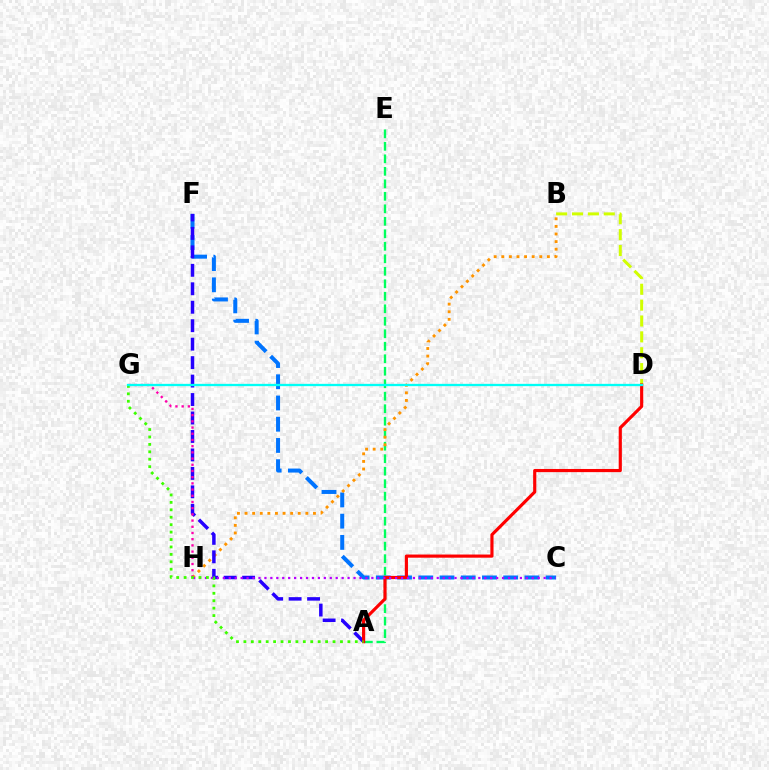{('B', 'D'): [{'color': '#d1ff00', 'line_style': 'dashed', 'thickness': 2.16}], ('A', 'E'): [{'color': '#00ff5c', 'line_style': 'dashed', 'thickness': 1.7}], ('C', 'F'): [{'color': '#0074ff', 'line_style': 'dashed', 'thickness': 2.88}], ('B', 'H'): [{'color': '#ff9400', 'line_style': 'dotted', 'thickness': 2.07}], ('A', 'F'): [{'color': '#2500ff', 'line_style': 'dashed', 'thickness': 2.51}], ('A', 'D'): [{'color': '#ff0000', 'line_style': 'solid', 'thickness': 2.27}], ('G', 'H'): [{'color': '#ff00ac', 'line_style': 'dotted', 'thickness': 1.69}], ('C', 'H'): [{'color': '#b900ff', 'line_style': 'dotted', 'thickness': 1.61}], ('A', 'G'): [{'color': '#3dff00', 'line_style': 'dotted', 'thickness': 2.02}], ('D', 'G'): [{'color': '#00fff6', 'line_style': 'solid', 'thickness': 1.66}]}